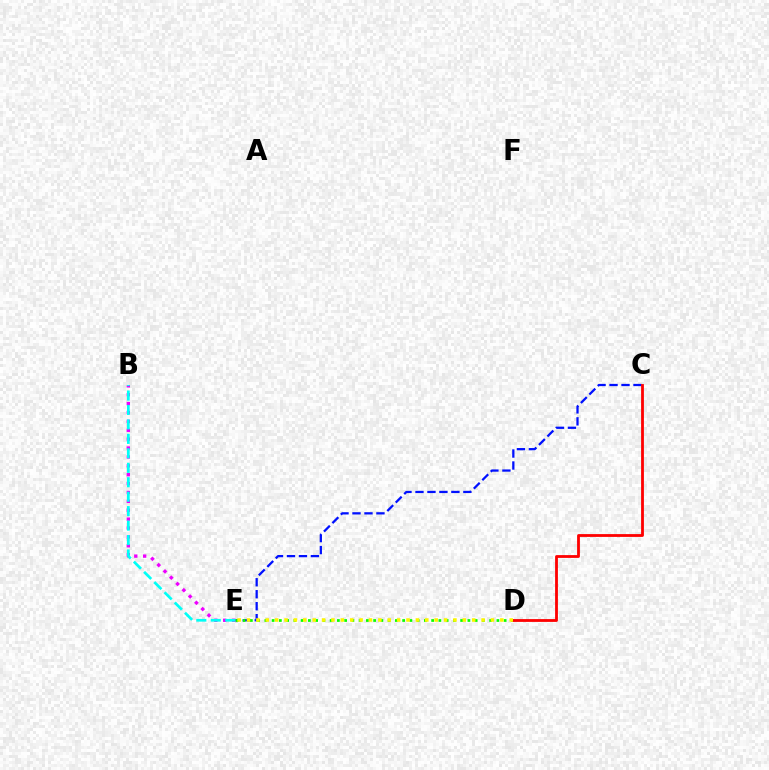{('C', 'E'): [{'color': '#0010ff', 'line_style': 'dashed', 'thickness': 1.63}], ('D', 'E'): [{'color': '#08ff00', 'line_style': 'dotted', 'thickness': 1.97}, {'color': '#fcf500', 'line_style': 'dotted', 'thickness': 2.55}], ('B', 'E'): [{'color': '#ee00ff', 'line_style': 'dotted', 'thickness': 2.41}, {'color': '#00fff6', 'line_style': 'dashed', 'thickness': 1.96}], ('C', 'D'): [{'color': '#ff0000', 'line_style': 'solid', 'thickness': 2.02}]}